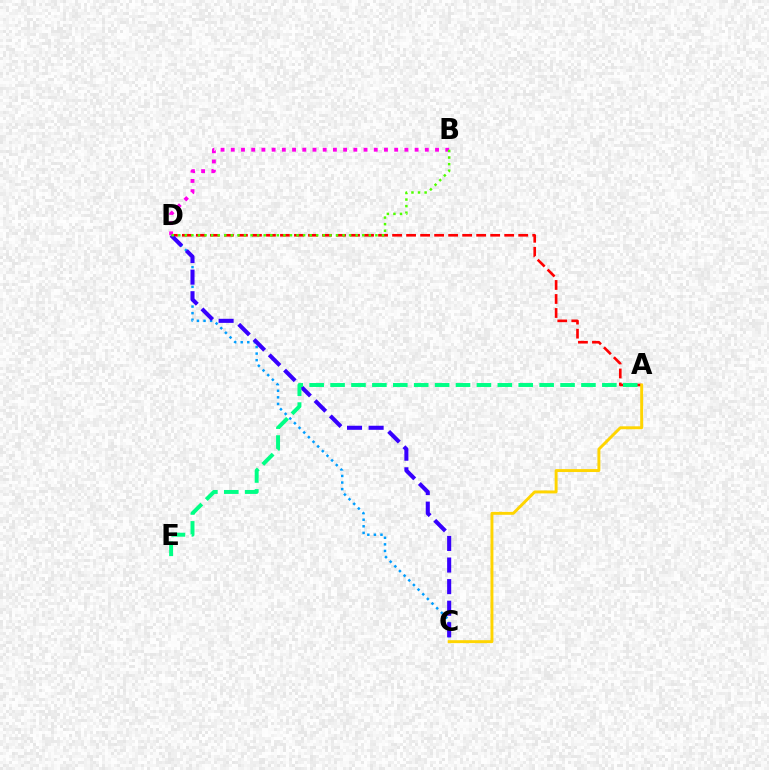{('C', 'D'): [{'color': '#009eff', 'line_style': 'dotted', 'thickness': 1.79}, {'color': '#3700ff', 'line_style': 'dashed', 'thickness': 2.93}], ('A', 'D'): [{'color': '#ff0000', 'line_style': 'dashed', 'thickness': 1.9}], ('B', 'D'): [{'color': '#ff00ed', 'line_style': 'dotted', 'thickness': 2.77}, {'color': '#4fff00', 'line_style': 'dotted', 'thickness': 1.79}], ('A', 'C'): [{'color': '#ffd500', 'line_style': 'solid', 'thickness': 2.11}], ('A', 'E'): [{'color': '#00ff86', 'line_style': 'dashed', 'thickness': 2.84}]}